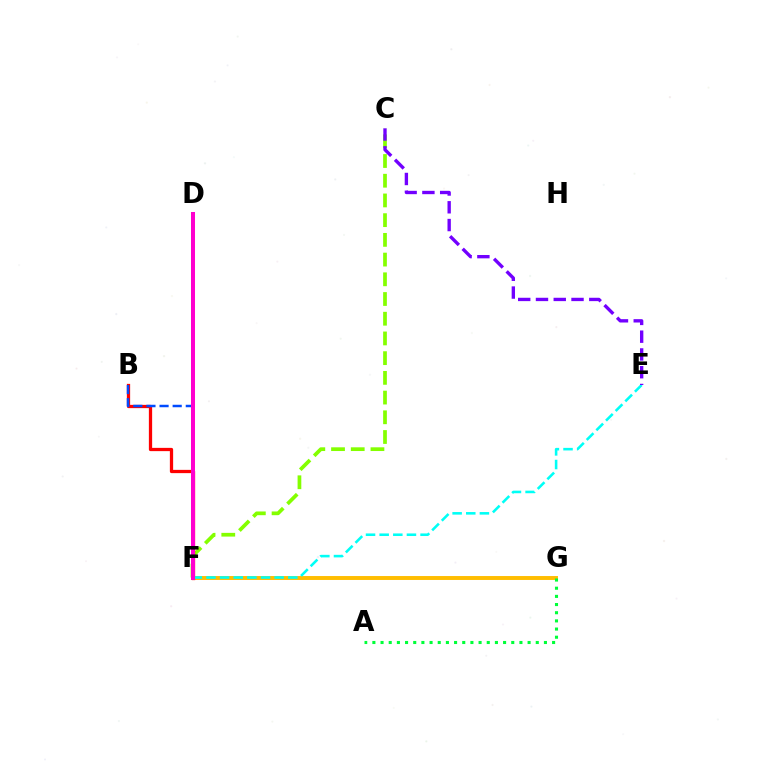{('F', 'G'): [{'color': '#ffbd00', 'line_style': 'solid', 'thickness': 2.83}], ('C', 'F'): [{'color': '#84ff00', 'line_style': 'dashed', 'thickness': 2.68}], ('B', 'F'): [{'color': '#ff0000', 'line_style': 'solid', 'thickness': 2.35}, {'color': '#004bff', 'line_style': 'dashed', 'thickness': 1.78}], ('E', 'F'): [{'color': '#00fff6', 'line_style': 'dashed', 'thickness': 1.85}], ('A', 'G'): [{'color': '#00ff39', 'line_style': 'dotted', 'thickness': 2.22}], ('D', 'F'): [{'color': '#ff00cf', 'line_style': 'solid', 'thickness': 2.89}], ('C', 'E'): [{'color': '#7200ff', 'line_style': 'dashed', 'thickness': 2.41}]}